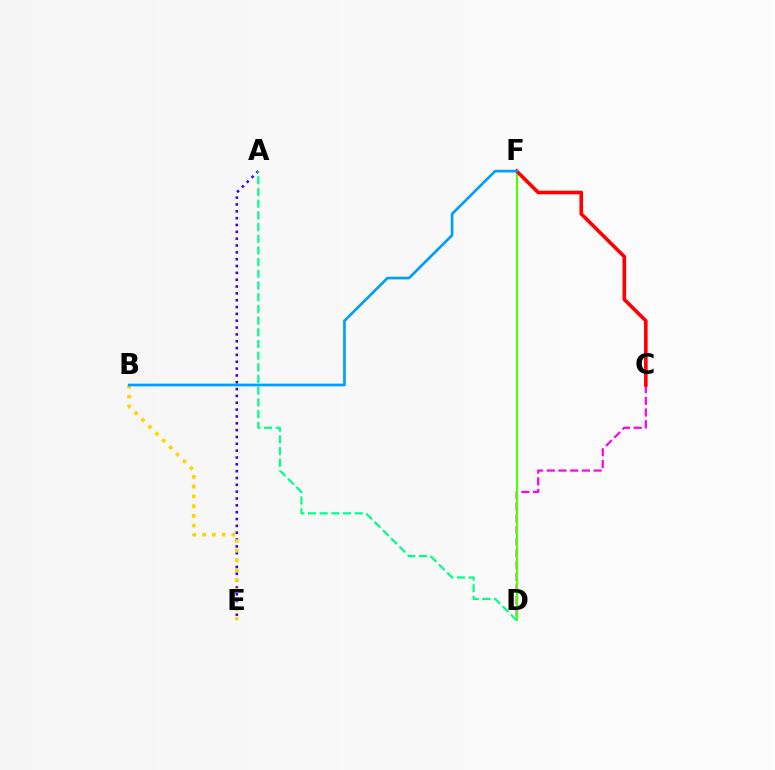{('C', 'D'): [{'color': '#ff00ed', 'line_style': 'dashed', 'thickness': 1.59}], ('A', 'E'): [{'color': '#3700ff', 'line_style': 'dotted', 'thickness': 1.86}], ('D', 'F'): [{'color': '#4fff00', 'line_style': 'solid', 'thickness': 1.58}], ('C', 'F'): [{'color': '#ff0000', 'line_style': 'solid', 'thickness': 2.61}], ('B', 'E'): [{'color': '#ffd500', 'line_style': 'dotted', 'thickness': 2.65}], ('A', 'D'): [{'color': '#00ff86', 'line_style': 'dashed', 'thickness': 1.59}], ('B', 'F'): [{'color': '#009eff', 'line_style': 'solid', 'thickness': 1.93}]}